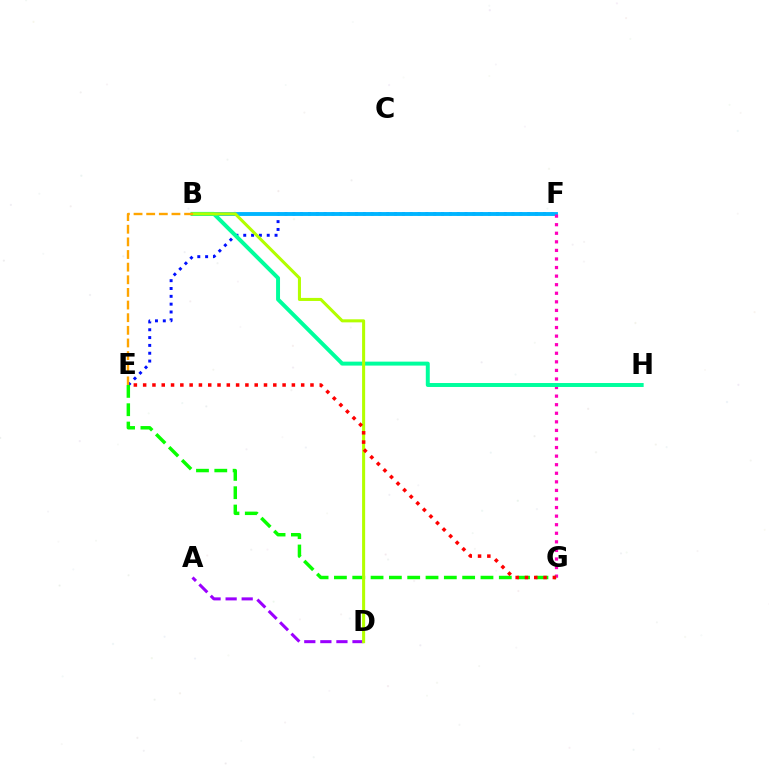{('E', 'F'): [{'color': '#0010ff', 'line_style': 'dotted', 'thickness': 2.13}], ('B', 'F'): [{'color': '#00b5ff', 'line_style': 'solid', 'thickness': 2.8}], ('F', 'G'): [{'color': '#ff00bd', 'line_style': 'dotted', 'thickness': 2.33}], ('A', 'D'): [{'color': '#9b00ff', 'line_style': 'dashed', 'thickness': 2.18}], ('B', 'H'): [{'color': '#00ff9d', 'line_style': 'solid', 'thickness': 2.85}], ('E', 'G'): [{'color': '#08ff00', 'line_style': 'dashed', 'thickness': 2.49}, {'color': '#ff0000', 'line_style': 'dotted', 'thickness': 2.53}], ('B', 'D'): [{'color': '#b3ff00', 'line_style': 'solid', 'thickness': 2.2}], ('B', 'E'): [{'color': '#ffa500', 'line_style': 'dashed', 'thickness': 1.72}]}